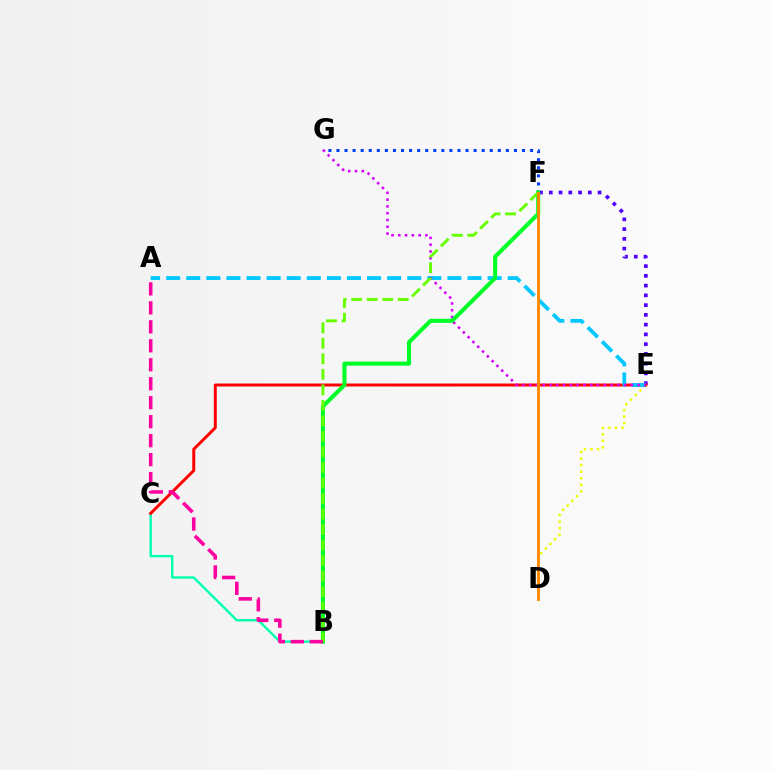{('F', 'G'): [{'color': '#003fff', 'line_style': 'dotted', 'thickness': 2.19}], ('D', 'E'): [{'color': '#eeff00', 'line_style': 'dotted', 'thickness': 1.78}], ('B', 'C'): [{'color': '#00ffaf', 'line_style': 'solid', 'thickness': 1.7}], ('E', 'F'): [{'color': '#4f00ff', 'line_style': 'dotted', 'thickness': 2.65}], ('C', 'E'): [{'color': '#ff0000', 'line_style': 'solid', 'thickness': 2.13}], ('A', 'E'): [{'color': '#00c7ff', 'line_style': 'dashed', 'thickness': 2.73}], ('E', 'G'): [{'color': '#d600ff', 'line_style': 'dotted', 'thickness': 1.84}], ('B', 'F'): [{'color': '#00ff27', 'line_style': 'solid', 'thickness': 2.93}, {'color': '#66ff00', 'line_style': 'dashed', 'thickness': 2.11}], ('D', 'F'): [{'color': '#ff8800', 'line_style': 'solid', 'thickness': 2.07}], ('A', 'B'): [{'color': '#ff00a0', 'line_style': 'dashed', 'thickness': 2.58}]}